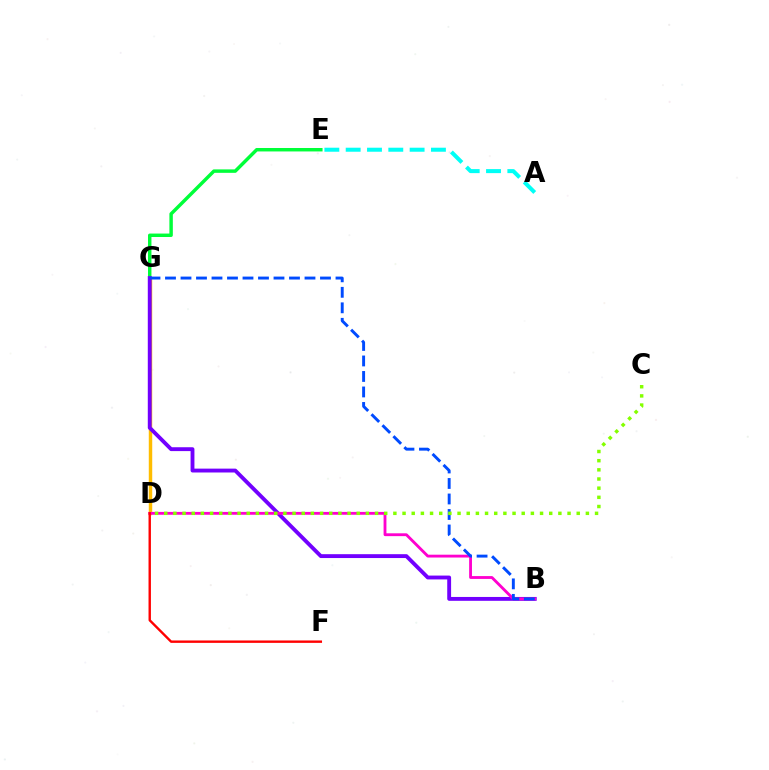{('E', 'G'): [{'color': '#00ff39', 'line_style': 'solid', 'thickness': 2.48}], ('A', 'E'): [{'color': '#00fff6', 'line_style': 'dashed', 'thickness': 2.9}], ('D', 'G'): [{'color': '#ffbd00', 'line_style': 'solid', 'thickness': 2.49}], ('B', 'G'): [{'color': '#7200ff', 'line_style': 'solid', 'thickness': 2.78}, {'color': '#004bff', 'line_style': 'dashed', 'thickness': 2.11}], ('B', 'D'): [{'color': '#ff00cf', 'line_style': 'solid', 'thickness': 2.04}], ('D', 'F'): [{'color': '#ff0000', 'line_style': 'solid', 'thickness': 1.73}], ('C', 'D'): [{'color': '#84ff00', 'line_style': 'dotted', 'thickness': 2.49}]}